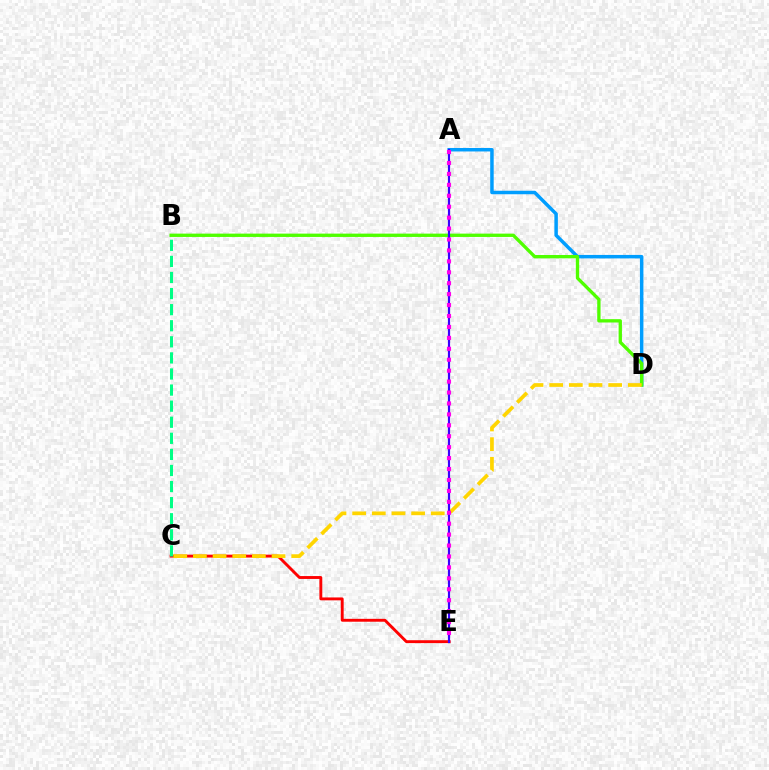{('A', 'D'): [{'color': '#009eff', 'line_style': 'solid', 'thickness': 2.51}], ('C', 'E'): [{'color': '#ff0000', 'line_style': 'solid', 'thickness': 2.08}], ('B', 'D'): [{'color': '#4fff00', 'line_style': 'solid', 'thickness': 2.4}], ('C', 'D'): [{'color': '#ffd500', 'line_style': 'dashed', 'thickness': 2.67}], ('B', 'C'): [{'color': '#00ff86', 'line_style': 'dashed', 'thickness': 2.18}], ('A', 'E'): [{'color': '#3700ff', 'line_style': 'solid', 'thickness': 1.57}, {'color': '#ff00ed', 'line_style': 'dotted', 'thickness': 2.97}]}